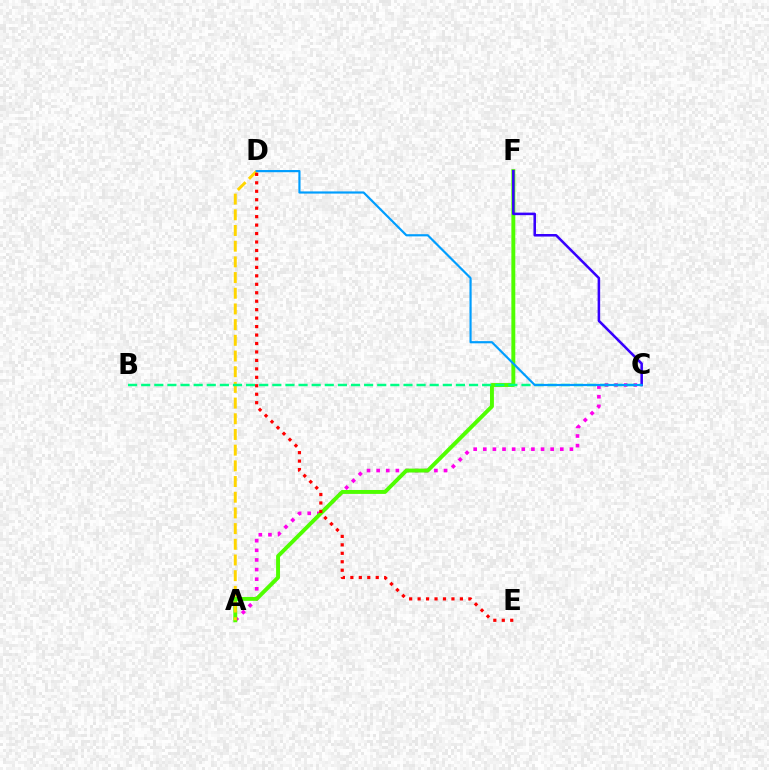{('A', 'C'): [{'color': '#ff00ed', 'line_style': 'dotted', 'thickness': 2.62}], ('A', 'F'): [{'color': '#4fff00', 'line_style': 'solid', 'thickness': 2.82}], ('A', 'D'): [{'color': '#ffd500', 'line_style': 'dashed', 'thickness': 2.13}], ('B', 'C'): [{'color': '#00ff86', 'line_style': 'dashed', 'thickness': 1.78}], ('C', 'F'): [{'color': '#3700ff', 'line_style': 'solid', 'thickness': 1.83}], ('C', 'D'): [{'color': '#009eff', 'line_style': 'solid', 'thickness': 1.57}], ('D', 'E'): [{'color': '#ff0000', 'line_style': 'dotted', 'thickness': 2.3}]}